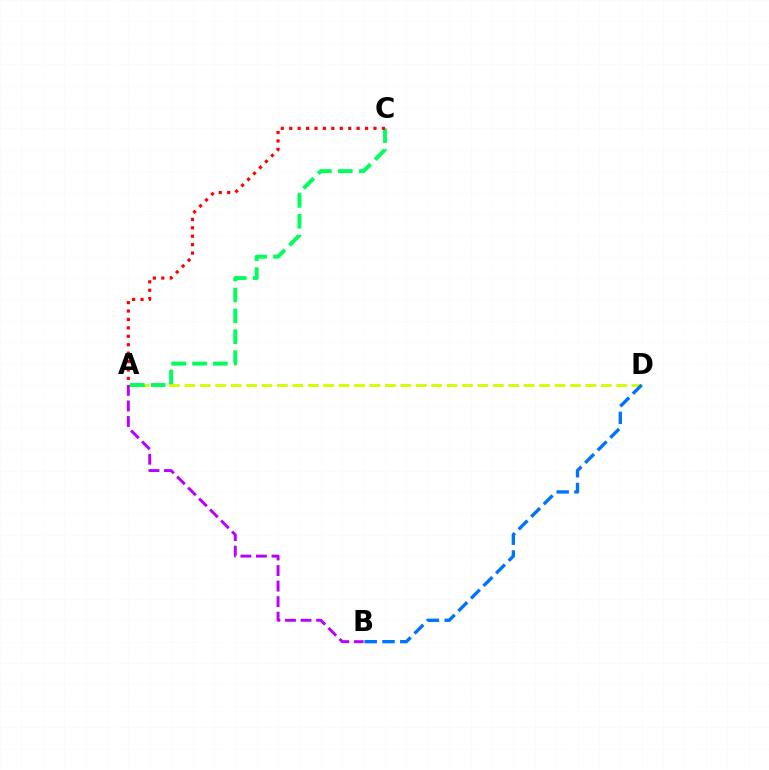{('A', 'D'): [{'color': '#d1ff00', 'line_style': 'dashed', 'thickness': 2.1}], ('A', 'C'): [{'color': '#00ff5c', 'line_style': 'dashed', 'thickness': 2.84}, {'color': '#ff0000', 'line_style': 'dotted', 'thickness': 2.29}], ('A', 'B'): [{'color': '#b900ff', 'line_style': 'dashed', 'thickness': 2.11}], ('B', 'D'): [{'color': '#0074ff', 'line_style': 'dashed', 'thickness': 2.41}]}